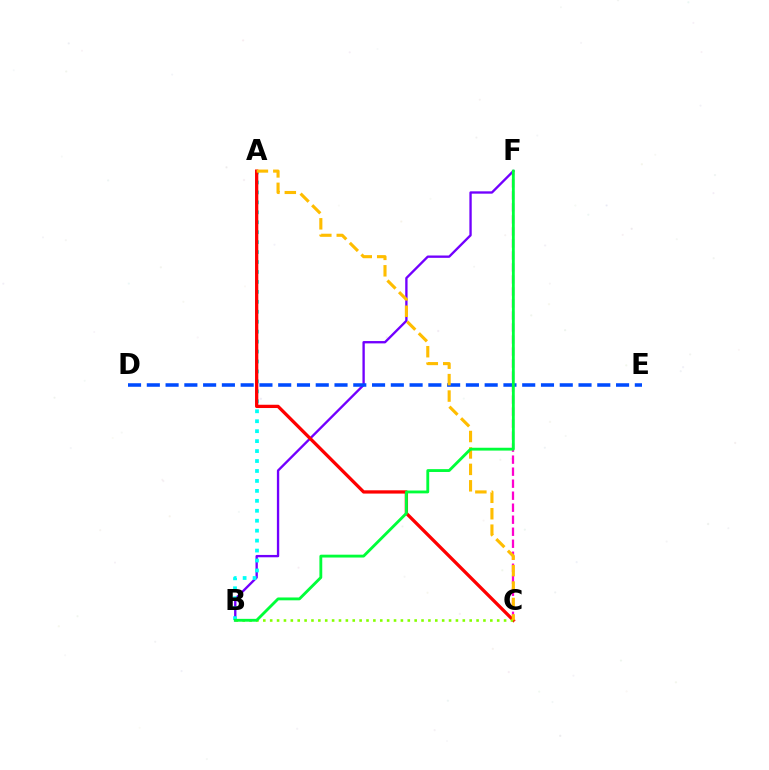{('B', 'F'): [{'color': '#7200ff', 'line_style': 'solid', 'thickness': 1.69}, {'color': '#00ff39', 'line_style': 'solid', 'thickness': 2.05}], ('A', 'B'): [{'color': '#00fff6', 'line_style': 'dotted', 'thickness': 2.7}], ('C', 'F'): [{'color': '#ff00cf', 'line_style': 'dashed', 'thickness': 1.63}], ('A', 'C'): [{'color': '#ff0000', 'line_style': 'solid', 'thickness': 2.36}, {'color': '#ffbd00', 'line_style': 'dashed', 'thickness': 2.23}], ('B', 'C'): [{'color': '#84ff00', 'line_style': 'dotted', 'thickness': 1.87}], ('D', 'E'): [{'color': '#004bff', 'line_style': 'dashed', 'thickness': 2.55}]}